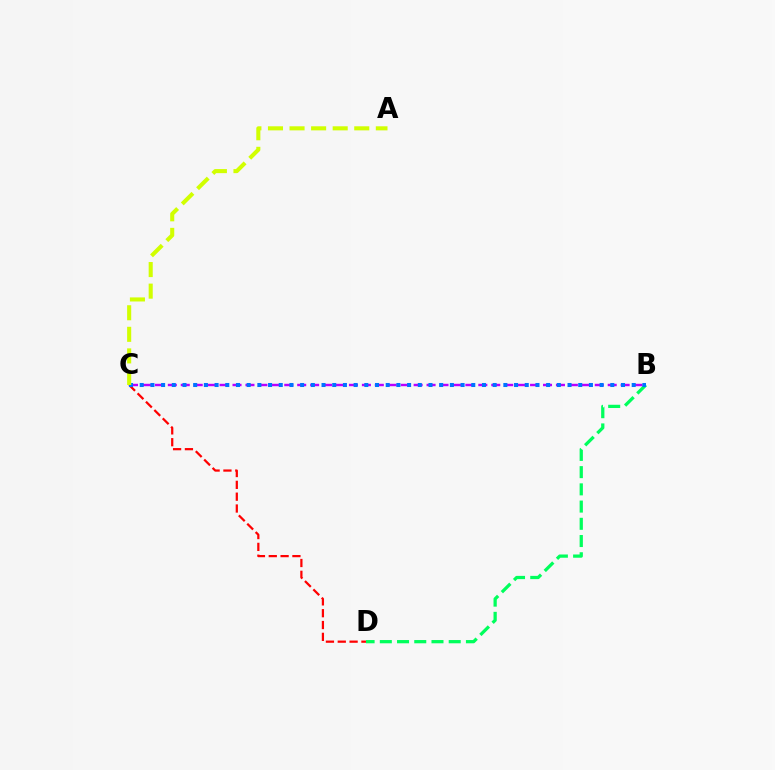{('B', 'C'): [{'color': '#b900ff', 'line_style': 'dashed', 'thickness': 1.76}, {'color': '#0074ff', 'line_style': 'dotted', 'thickness': 2.91}], ('B', 'D'): [{'color': '#00ff5c', 'line_style': 'dashed', 'thickness': 2.34}], ('C', 'D'): [{'color': '#ff0000', 'line_style': 'dashed', 'thickness': 1.61}], ('A', 'C'): [{'color': '#d1ff00', 'line_style': 'dashed', 'thickness': 2.93}]}